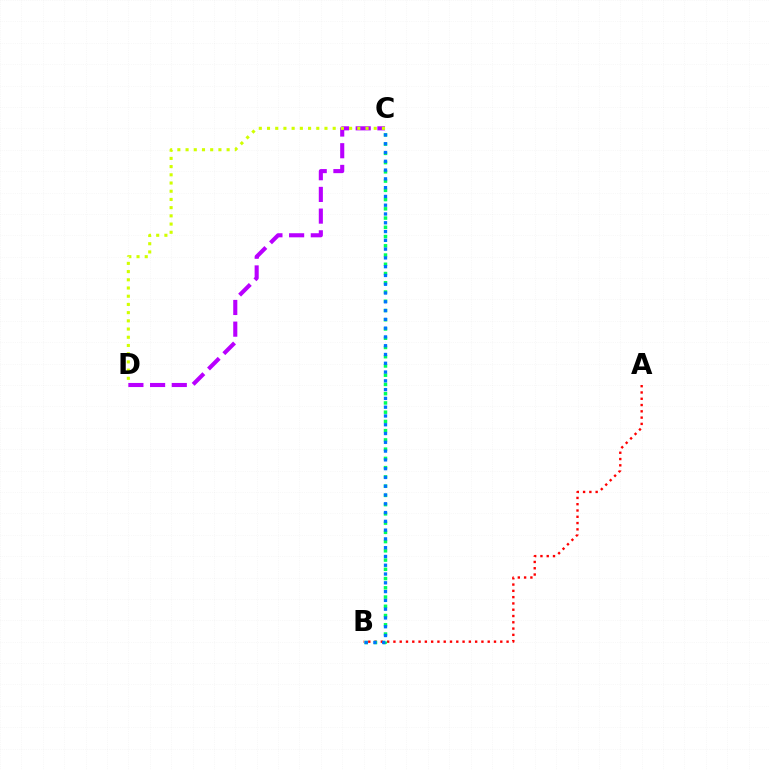{('C', 'D'): [{'color': '#b900ff', 'line_style': 'dashed', 'thickness': 2.95}, {'color': '#d1ff00', 'line_style': 'dotted', 'thickness': 2.23}], ('A', 'B'): [{'color': '#ff0000', 'line_style': 'dotted', 'thickness': 1.71}], ('B', 'C'): [{'color': '#00ff5c', 'line_style': 'dotted', 'thickness': 2.51}, {'color': '#0074ff', 'line_style': 'dotted', 'thickness': 2.39}]}